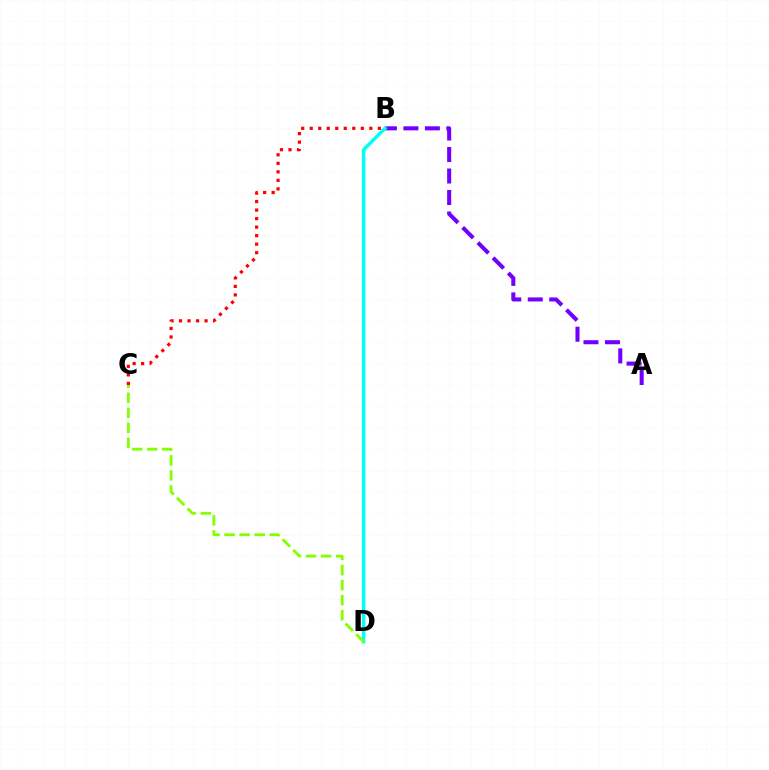{('B', 'C'): [{'color': '#ff0000', 'line_style': 'dotted', 'thickness': 2.31}], ('A', 'B'): [{'color': '#7200ff', 'line_style': 'dashed', 'thickness': 2.92}], ('B', 'D'): [{'color': '#00fff6', 'line_style': 'solid', 'thickness': 2.51}], ('C', 'D'): [{'color': '#84ff00', 'line_style': 'dashed', 'thickness': 2.04}]}